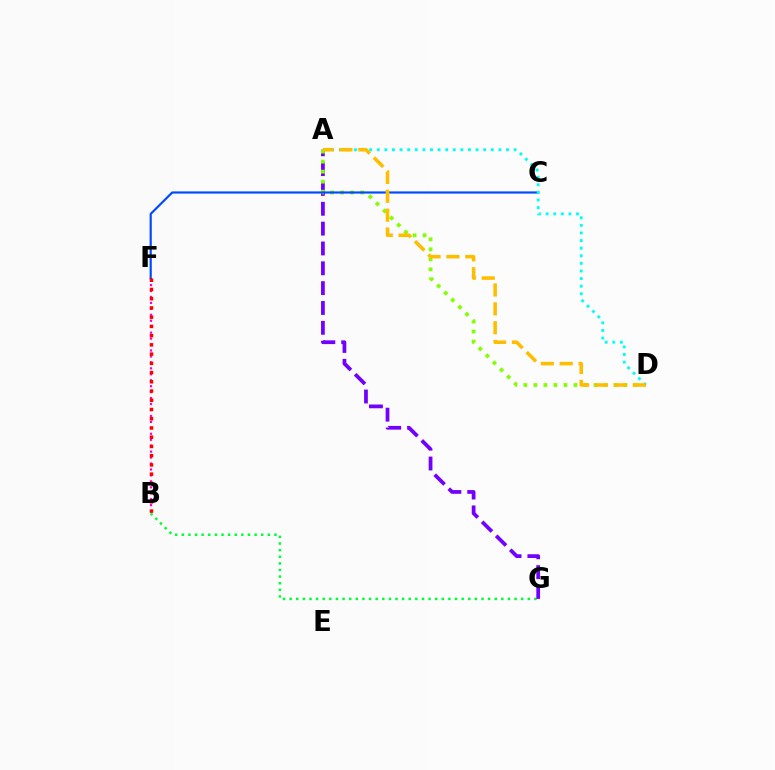{('B', 'G'): [{'color': '#00ff39', 'line_style': 'dotted', 'thickness': 1.8}], ('A', 'G'): [{'color': '#7200ff', 'line_style': 'dashed', 'thickness': 2.69}], ('A', 'D'): [{'color': '#84ff00', 'line_style': 'dotted', 'thickness': 2.72}, {'color': '#00fff6', 'line_style': 'dotted', 'thickness': 2.07}, {'color': '#ffbd00', 'line_style': 'dashed', 'thickness': 2.56}], ('B', 'F'): [{'color': '#ff00cf', 'line_style': 'dotted', 'thickness': 1.62}, {'color': '#ff0000', 'line_style': 'dotted', 'thickness': 2.51}], ('C', 'F'): [{'color': '#004bff', 'line_style': 'solid', 'thickness': 1.57}]}